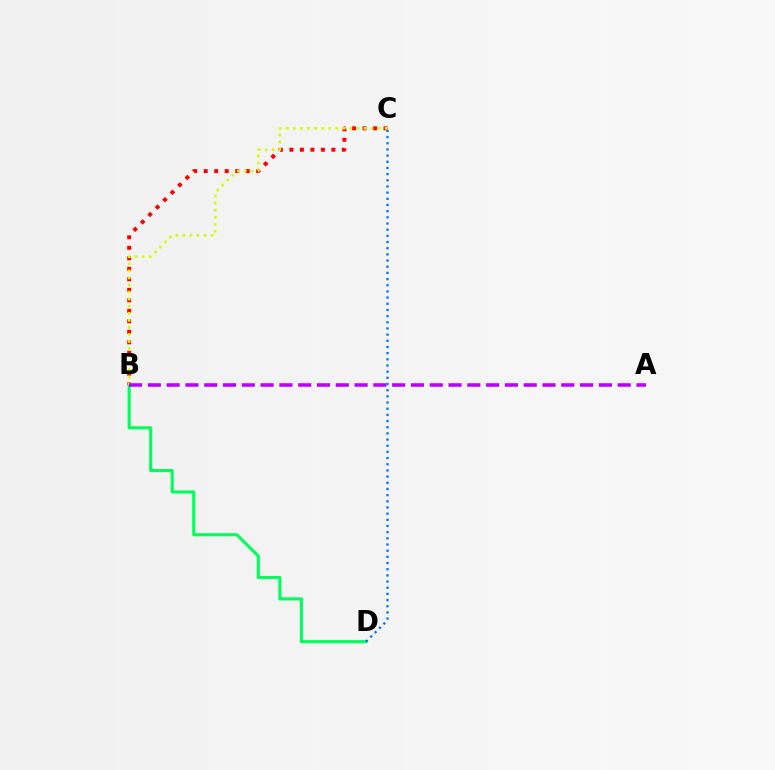{('B', 'C'): [{'color': '#ff0000', 'line_style': 'dotted', 'thickness': 2.85}, {'color': '#d1ff00', 'line_style': 'dotted', 'thickness': 1.92}], ('B', 'D'): [{'color': '#00ff5c', 'line_style': 'solid', 'thickness': 2.24}], ('A', 'B'): [{'color': '#b900ff', 'line_style': 'dashed', 'thickness': 2.55}], ('C', 'D'): [{'color': '#0074ff', 'line_style': 'dotted', 'thickness': 1.68}]}